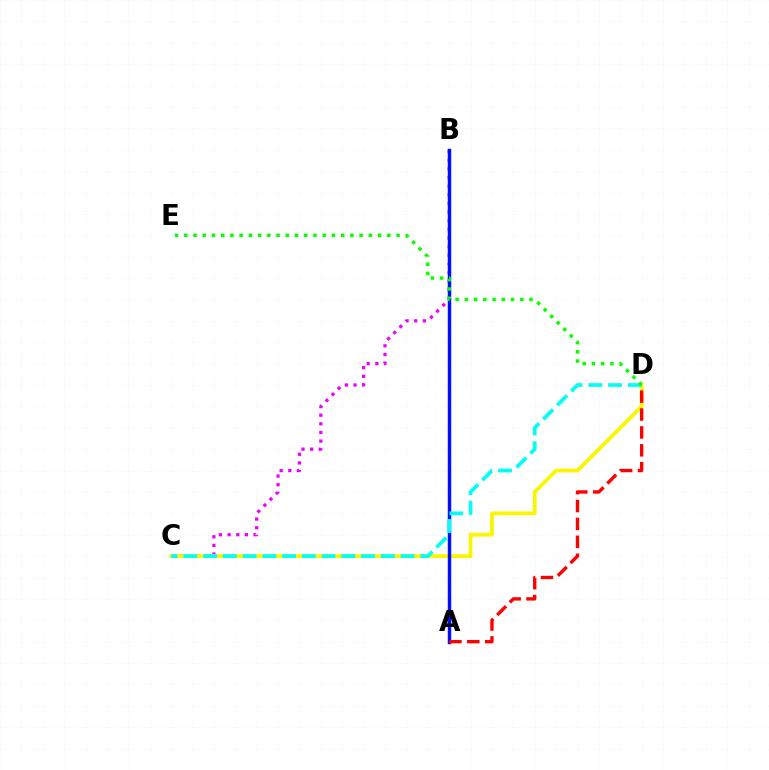{('B', 'C'): [{'color': '#ee00ff', 'line_style': 'dotted', 'thickness': 2.35}], ('C', 'D'): [{'color': '#fcf500', 'line_style': 'solid', 'thickness': 2.72}, {'color': '#00fff6', 'line_style': 'dashed', 'thickness': 2.68}], ('A', 'B'): [{'color': '#0010ff', 'line_style': 'solid', 'thickness': 2.48}], ('D', 'E'): [{'color': '#08ff00', 'line_style': 'dotted', 'thickness': 2.51}], ('A', 'D'): [{'color': '#ff0000', 'line_style': 'dashed', 'thickness': 2.43}]}